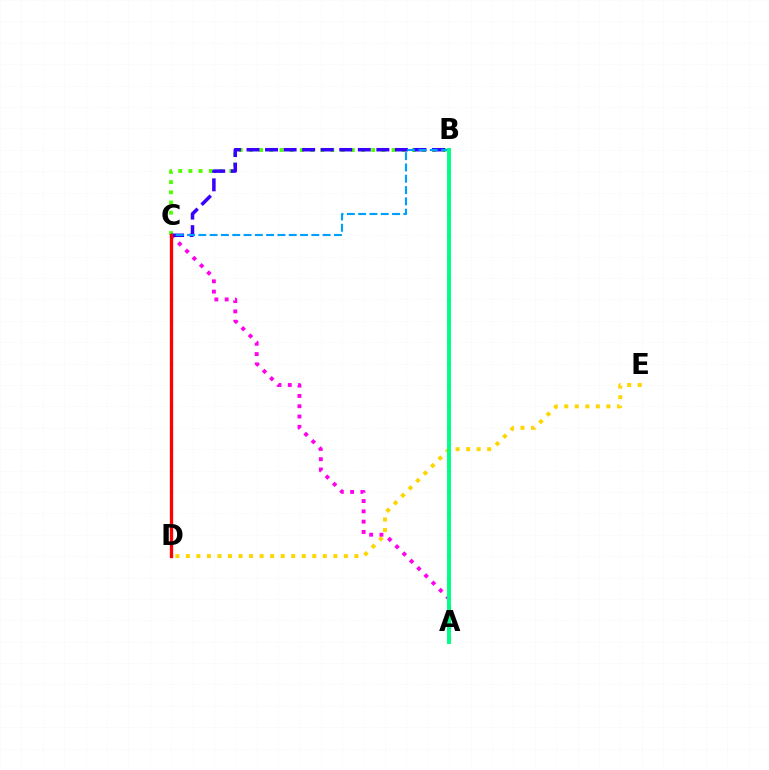{('D', 'E'): [{'color': '#ffd500', 'line_style': 'dotted', 'thickness': 2.86}], ('A', 'C'): [{'color': '#ff00ed', 'line_style': 'dotted', 'thickness': 2.8}], ('B', 'C'): [{'color': '#4fff00', 'line_style': 'dotted', 'thickness': 2.77}, {'color': '#3700ff', 'line_style': 'dashed', 'thickness': 2.52}, {'color': '#009eff', 'line_style': 'dashed', 'thickness': 1.54}], ('C', 'D'): [{'color': '#ff0000', 'line_style': 'solid', 'thickness': 2.38}], ('A', 'B'): [{'color': '#00ff86', 'line_style': 'solid', 'thickness': 2.85}]}